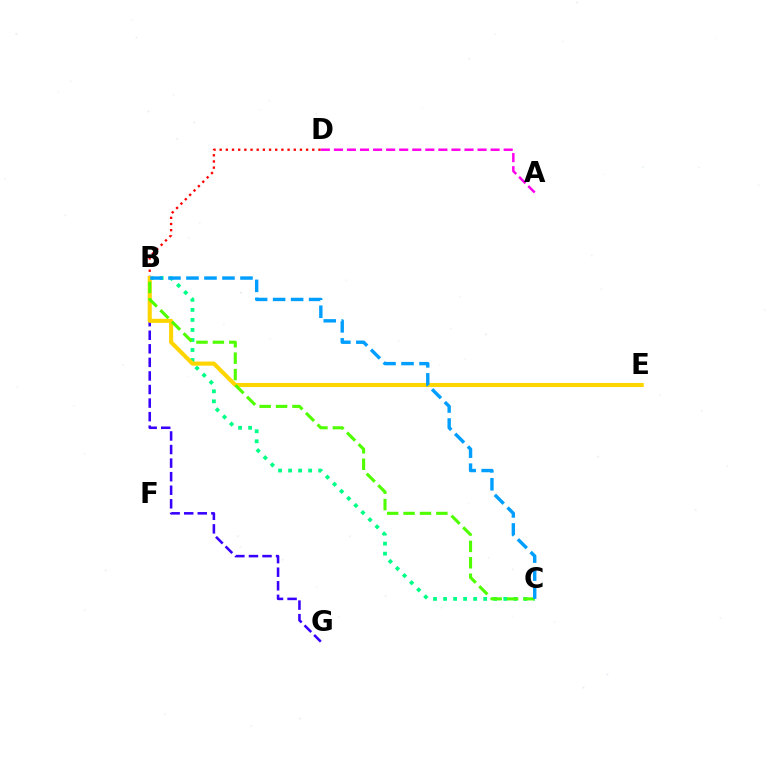{('B', 'D'): [{'color': '#ff0000', 'line_style': 'dotted', 'thickness': 1.68}], ('A', 'D'): [{'color': '#ff00ed', 'line_style': 'dashed', 'thickness': 1.77}], ('B', 'G'): [{'color': '#3700ff', 'line_style': 'dashed', 'thickness': 1.84}], ('B', 'C'): [{'color': '#00ff86', 'line_style': 'dotted', 'thickness': 2.73}, {'color': '#4fff00', 'line_style': 'dashed', 'thickness': 2.23}, {'color': '#009eff', 'line_style': 'dashed', 'thickness': 2.45}], ('B', 'E'): [{'color': '#ffd500', 'line_style': 'solid', 'thickness': 2.94}]}